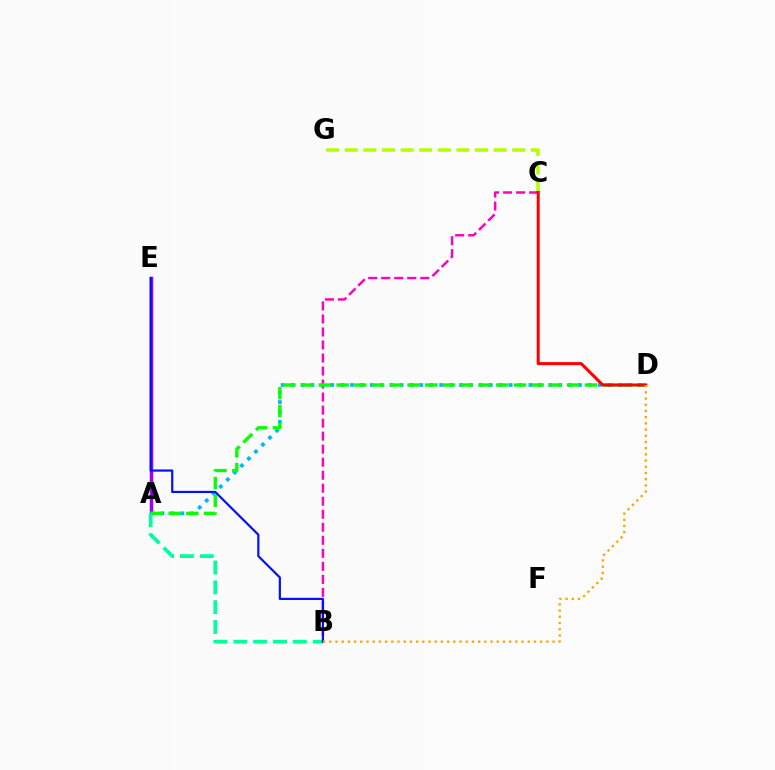{('C', 'G'): [{'color': '#b3ff00', 'line_style': 'dashed', 'thickness': 2.53}], ('A', 'E'): [{'color': '#9b00ff', 'line_style': 'solid', 'thickness': 2.49}], ('B', 'C'): [{'color': '#ff00bd', 'line_style': 'dashed', 'thickness': 1.77}], ('A', 'D'): [{'color': '#00b5ff', 'line_style': 'dotted', 'thickness': 2.69}, {'color': '#08ff00', 'line_style': 'dashed', 'thickness': 2.41}], ('A', 'B'): [{'color': '#00ff9d', 'line_style': 'dashed', 'thickness': 2.7}], ('C', 'D'): [{'color': '#ff0000', 'line_style': 'solid', 'thickness': 2.17}], ('B', 'E'): [{'color': '#0010ff', 'line_style': 'solid', 'thickness': 1.57}], ('B', 'D'): [{'color': '#ffa500', 'line_style': 'dotted', 'thickness': 1.68}]}